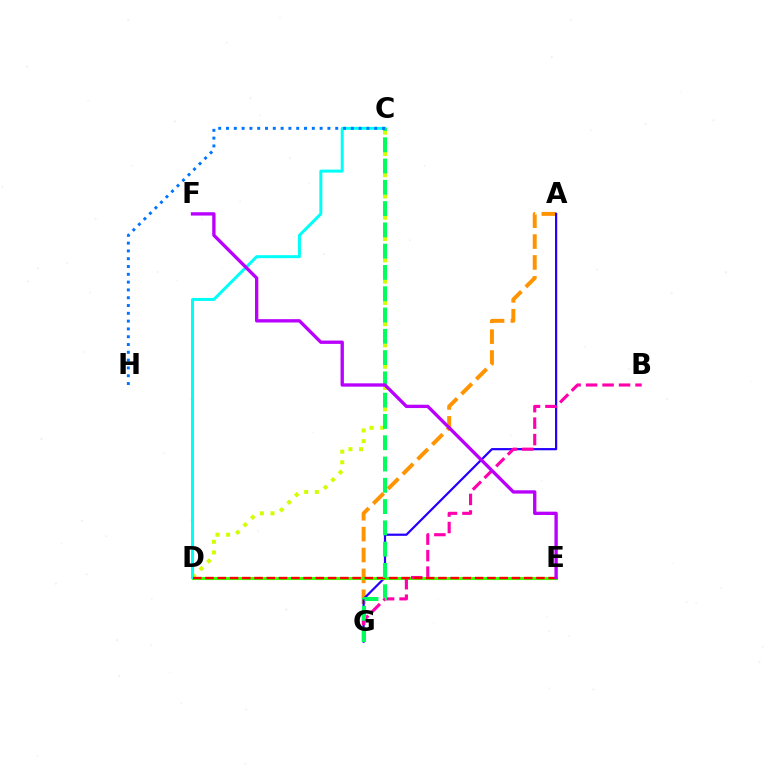{('A', 'G'): [{'color': '#ff9400', 'line_style': 'dashed', 'thickness': 2.84}, {'color': '#2500ff', 'line_style': 'solid', 'thickness': 1.59}], ('C', 'D'): [{'color': '#d1ff00', 'line_style': 'dotted', 'thickness': 2.89}, {'color': '#00fff6', 'line_style': 'solid', 'thickness': 2.15}], ('D', 'E'): [{'color': '#3dff00', 'line_style': 'solid', 'thickness': 2.23}, {'color': '#ff0000', 'line_style': 'dashed', 'thickness': 1.66}], ('B', 'G'): [{'color': '#ff00ac', 'line_style': 'dashed', 'thickness': 2.24}], ('C', 'G'): [{'color': '#00ff5c', 'line_style': 'dashed', 'thickness': 2.89}], ('E', 'F'): [{'color': '#b900ff', 'line_style': 'solid', 'thickness': 2.4}], ('C', 'H'): [{'color': '#0074ff', 'line_style': 'dotted', 'thickness': 2.12}]}